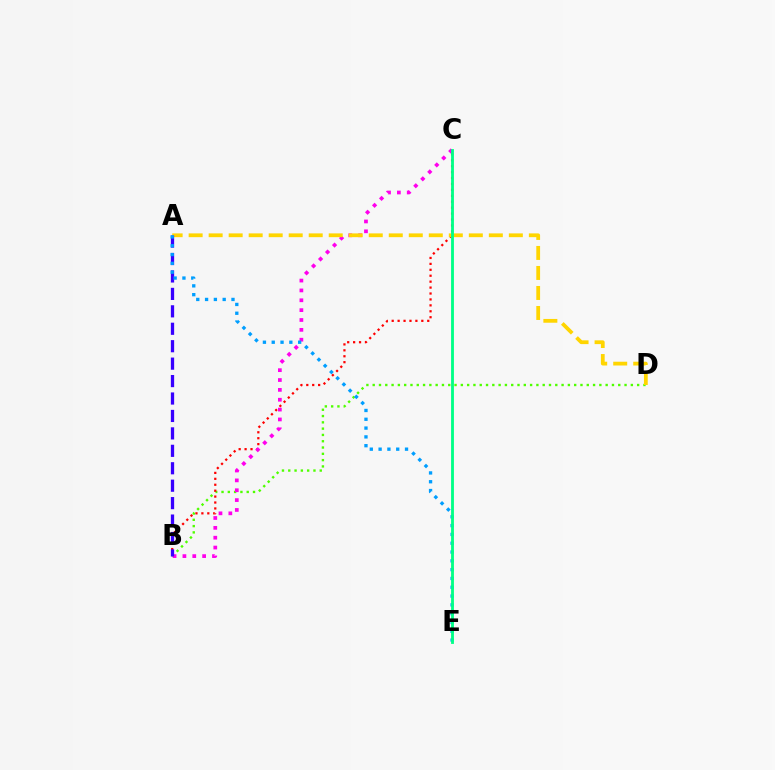{('B', 'D'): [{'color': '#4fff00', 'line_style': 'dotted', 'thickness': 1.71}], ('B', 'C'): [{'color': '#ff0000', 'line_style': 'dotted', 'thickness': 1.61}, {'color': '#ff00ed', 'line_style': 'dotted', 'thickness': 2.68}], ('A', 'D'): [{'color': '#ffd500', 'line_style': 'dashed', 'thickness': 2.72}], ('A', 'B'): [{'color': '#3700ff', 'line_style': 'dashed', 'thickness': 2.37}], ('A', 'E'): [{'color': '#009eff', 'line_style': 'dotted', 'thickness': 2.39}], ('C', 'E'): [{'color': '#00ff86', 'line_style': 'solid', 'thickness': 2.04}]}